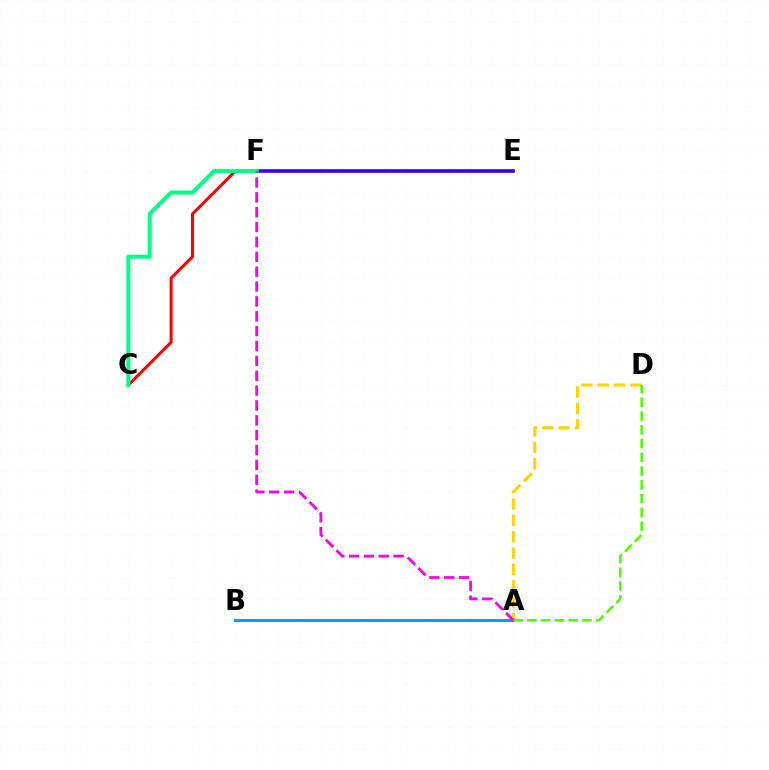{('C', 'F'): [{'color': '#ff0000', 'line_style': 'solid', 'thickness': 2.16}, {'color': '#00ff86', 'line_style': 'solid', 'thickness': 2.86}], ('A', 'D'): [{'color': '#ffd500', 'line_style': 'dashed', 'thickness': 2.22}, {'color': '#4fff00', 'line_style': 'dashed', 'thickness': 1.87}], ('E', 'F'): [{'color': '#3700ff', 'line_style': 'solid', 'thickness': 2.61}], ('A', 'B'): [{'color': '#009eff', 'line_style': 'solid', 'thickness': 2.11}], ('A', 'F'): [{'color': '#ff00ed', 'line_style': 'dashed', 'thickness': 2.02}]}